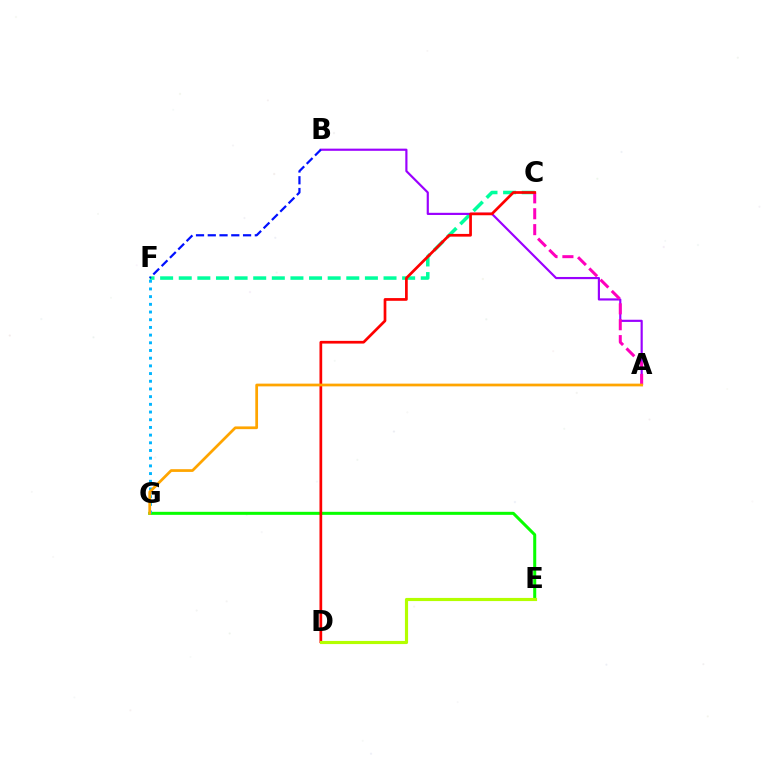{('E', 'G'): [{'color': '#08ff00', 'line_style': 'solid', 'thickness': 2.18}], ('C', 'F'): [{'color': '#00ff9d', 'line_style': 'dashed', 'thickness': 2.53}], ('A', 'B'): [{'color': '#9b00ff', 'line_style': 'solid', 'thickness': 1.56}], ('A', 'C'): [{'color': '#ff00bd', 'line_style': 'dashed', 'thickness': 2.16}], ('C', 'D'): [{'color': '#ff0000', 'line_style': 'solid', 'thickness': 1.95}], ('F', 'G'): [{'color': '#00b5ff', 'line_style': 'dotted', 'thickness': 2.09}], ('B', 'F'): [{'color': '#0010ff', 'line_style': 'dashed', 'thickness': 1.6}], ('D', 'E'): [{'color': '#b3ff00', 'line_style': 'solid', 'thickness': 2.27}], ('A', 'G'): [{'color': '#ffa500', 'line_style': 'solid', 'thickness': 1.97}]}